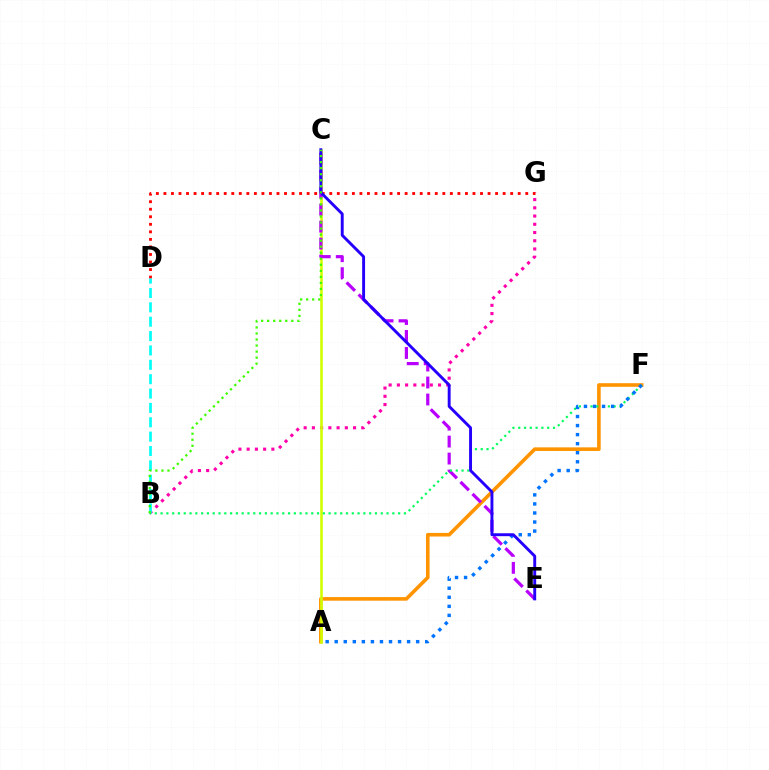{('A', 'F'): [{'color': '#ff9400', 'line_style': 'solid', 'thickness': 2.6}, {'color': '#0074ff', 'line_style': 'dotted', 'thickness': 2.46}], ('B', 'G'): [{'color': '#ff00ac', 'line_style': 'dotted', 'thickness': 2.24}], ('D', 'G'): [{'color': '#ff0000', 'line_style': 'dotted', 'thickness': 2.05}], ('A', 'C'): [{'color': '#d1ff00', 'line_style': 'solid', 'thickness': 1.87}], ('C', 'E'): [{'color': '#b900ff', 'line_style': 'dashed', 'thickness': 2.31}, {'color': '#2500ff', 'line_style': 'solid', 'thickness': 2.1}], ('B', 'D'): [{'color': '#00fff6', 'line_style': 'dashed', 'thickness': 1.95}], ('B', 'F'): [{'color': '#00ff5c', 'line_style': 'dotted', 'thickness': 1.57}], ('B', 'C'): [{'color': '#3dff00', 'line_style': 'dotted', 'thickness': 1.64}]}